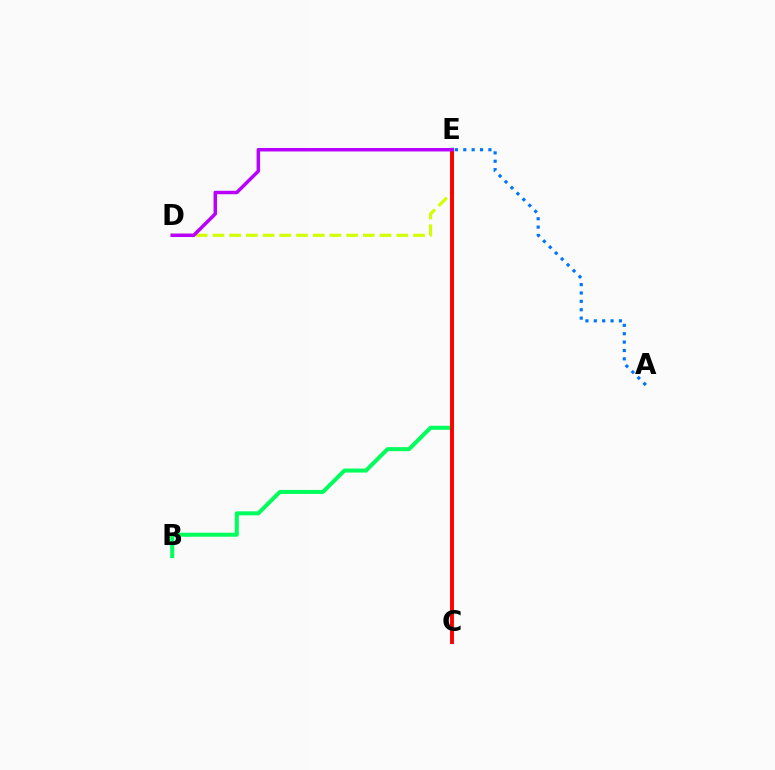{('D', 'E'): [{'color': '#d1ff00', 'line_style': 'dashed', 'thickness': 2.27}, {'color': '#b900ff', 'line_style': 'solid', 'thickness': 2.51}], ('B', 'E'): [{'color': '#00ff5c', 'line_style': 'solid', 'thickness': 2.89}], ('A', 'E'): [{'color': '#0074ff', 'line_style': 'dotted', 'thickness': 2.28}], ('C', 'E'): [{'color': '#ff0000', 'line_style': 'solid', 'thickness': 2.82}]}